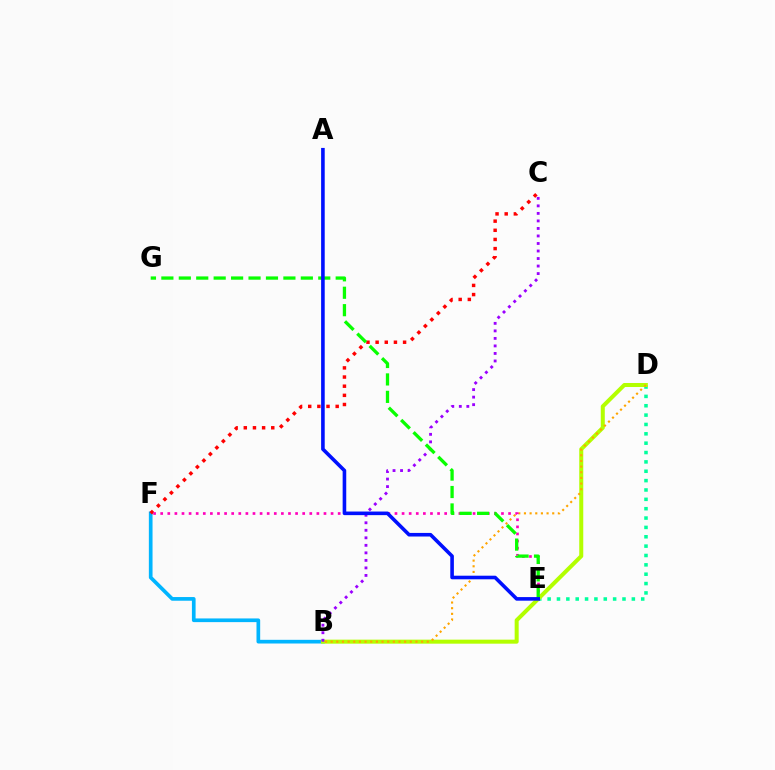{('B', 'F'): [{'color': '#00b5ff', 'line_style': 'solid', 'thickness': 2.65}], ('D', 'E'): [{'color': '#00ff9d', 'line_style': 'dotted', 'thickness': 2.54}], ('C', 'F'): [{'color': '#ff0000', 'line_style': 'dotted', 'thickness': 2.49}], ('B', 'D'): [{'color': '#b3ff00', 'line_style': 'solid', 'thickness': 2.89}, {'color': '#ffa500', 'line_style': 'dotted', 'thickness': 1.54}], ('E', 'F'): [{'color': '#ff00bd', 'line_style': 'dotted', 'thickness': 1.93}], ('B', 'C'): [{'color': '#9b00ff', 'line_style': 'dotted', 'thickness': 2.04}], ('E', 'G'): [{'color': '#08ff00', 'line_style': 'dashed', 'thickness': 2.37}], ('A', 'E'): [{'color': '#0010ff', 'line_style': 'solid', 'thickness': 2.59}]}